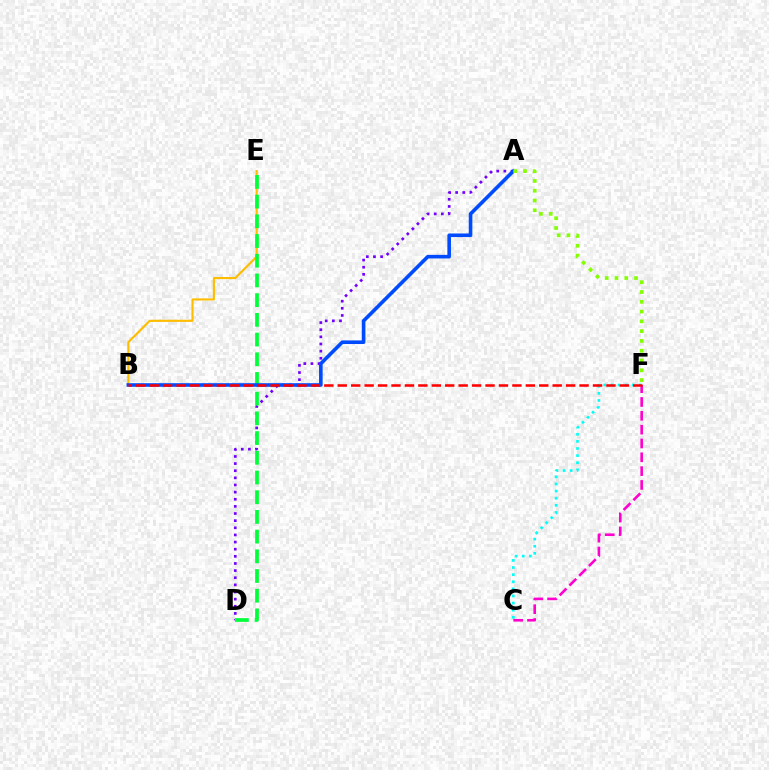{('A', 'D'): [{'color': '#7200ff', 'line_style': 'dotted', 'thickness': 1.94}], ('C', 'F'): [{'color': '#ff00cf', 'line_style': 'dashed', 'thickness': 1.88}, {'color': '#00fff6', 'line_style': 'dotted', 'thickness': 1.93}], ('B', 'E'): [{'color': '#ffbd00', 'line_style': 'solid', 'thickness': 1.54}], ('D', 'E'): [{'color': '#00ff39', 'line_style': 'dashed', 'thickness': 2.68}], ('A', 'B'): [{'color': '#004bff', 'line_style': 'solid', 'thickness': 2.59}], ('A', 'F'): [{'color': '#84ff00', 'line_style': 'dotted', 'thickness': 2.66}], ('B', 'F'): [{'color': '#ff0000', 'line_style': 'dashed', 'thickness': 1.83}]}